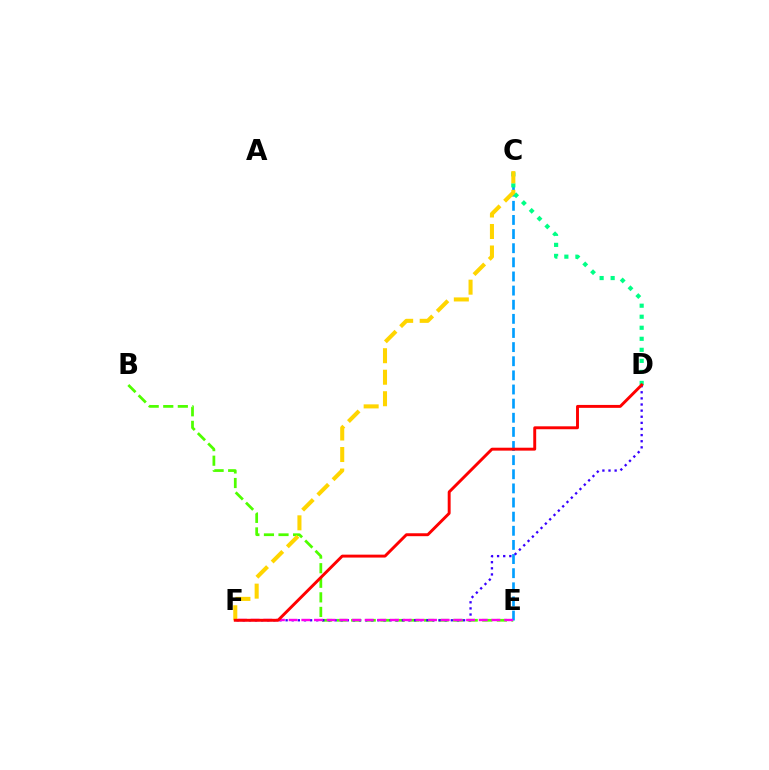{('B', 'E'): [{'color': '#4fff00', 'line_style': 'dashed', 'thickness': 1.98}], ('C', 'E'): [{'color': '#009eff', 'line_style': 'dashed', 'thickness': 1.92}], ('D', 'F'): [{'color': '#3700ff', 'line_style': 'dotted', 'thickness': 1.66}, {'color': '#ff0000', 'line_style': 'solid', 'thickness': 2.1}], ('E', 'F'): [{'color': '#ff00ed', 'line_style': 'dashed', 'thickness': 1.72}], ('C', 'D'): [{'color': '#00ff86', 'line_style': 'dotted', 'thickness': 3.0}], ('C', 'F'): [{'color': '#ffd500', 'line_style': 'dashed', 'thickness': 2.92}]}